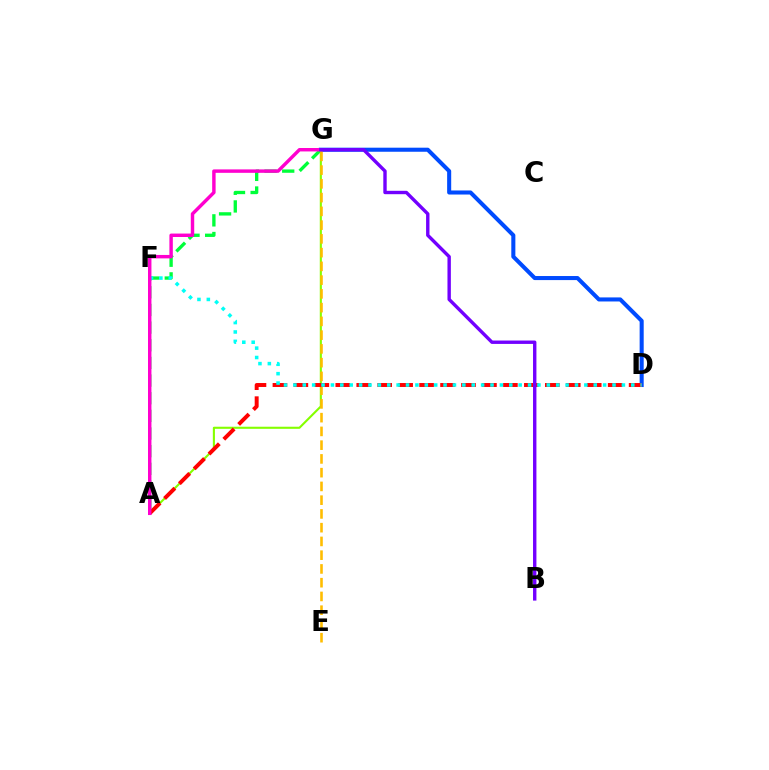{('D', 'G'): [{'color': '#004bff', 'line_style': 'solid', 'thickness': 2.92}], ('A', 'G'): [{'color': '#00ff39', 'line_style': 'dashed', 'thickness': 2.4}, {'color': '#84ff00', 'line_style': 'solid', 'thickness': 1.51}, {'color': '#ff00cf', 'line_style': 'solid', 'thickness': 2.47}], ('E', 'G'): [{'color': '#ffbd00', 'line_style': 'dashed', 'thickness': 1.87}], ('A', 'D'): [{'color': '#ff0000', 'line_style': 'dashed', 'thickness': 2.85}], ('D', 'F'): [{'color': '#00fff6', 'line_style': 'dotted', 'thickness': 2.55}], ('B', 'G'): [{'color': '#7200ff', 'line_style': 'solid', 'thickness': 2.44}]}